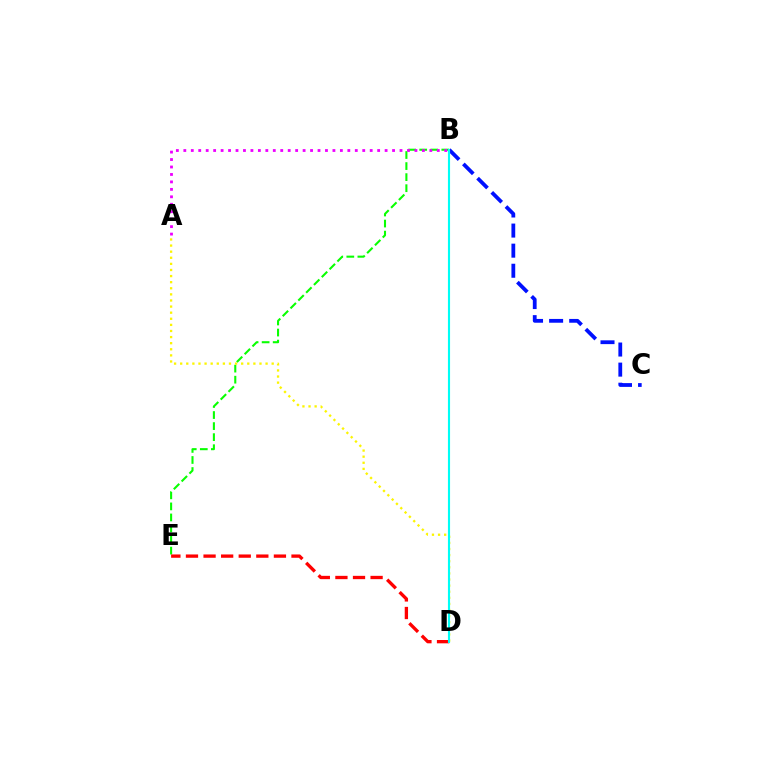{('B', 'C'): [{'color': '#0010ff', 'line_style': 'dashed', 'thickness': 2.73}], ('B', 'E'): [{'color': '#08ff00', 'line_style': 'dashed', 'thickness': 1.5}], ('A', 'D'): [{'color': '#fcf500', 'line_style': 'dotted', 'thickness': 1.66}], ('D', 'E'): [{'color': '#ff0000', 'line_style': 'dashed', 'thickness': 2.39}], ('B', 'D'): [{'color': '#00fff6', 'line_style': 'solid', 'thickness': 1.53}], ('A', 'B'): [{'color': '#ee00ff', 'line_style': 'dotted', 'thickness': 2.03}]}